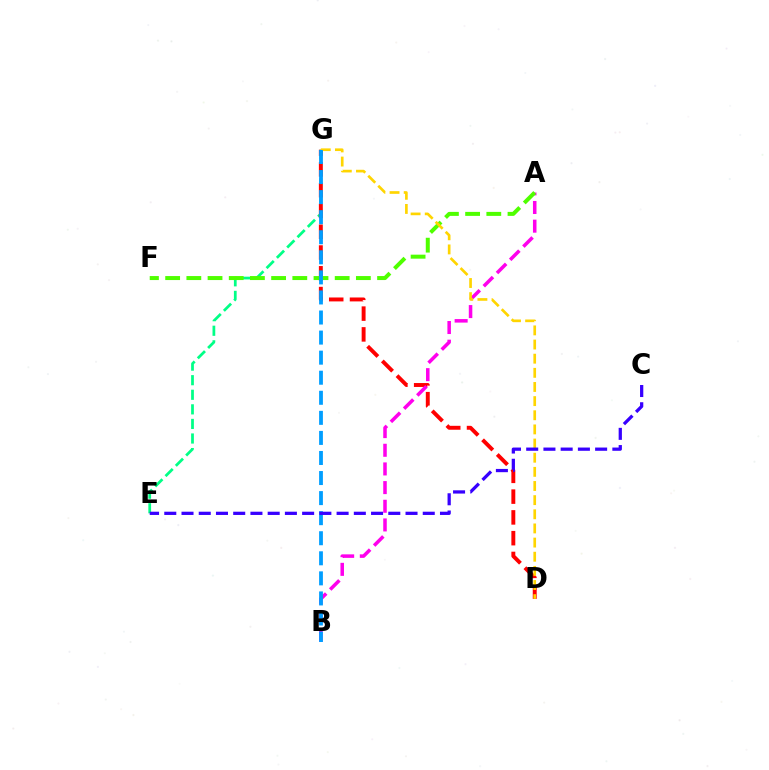{('E', 'G'): [{'color': '#00ff86', 'line_style': 'dashed', 'thickness': 1.98}], ('D', 'G'): [{'color': '#ff0000', 'line_style': 'dashed', 'thickness': 2.82}, {'color': '#ffd500', 'line_style': 'dashed', 'thickness': 1.92}], ('A', 'B'): [{'color': '#ff00ed', 'line_style': 'dashed', 'thickness': 2.54}], ('A', 'F'): [{'color': '#4fff00', 'line_style': 'dashed', 'thickness': 2.88}], ('B', 'G'): [{'color': '#009eff', 'line_style': 'dashed', 'thickness': 2.73}], ('C', 'E'): [{'color': '#3700ff', 'line_style': 'dashed', 'thickness': 2.34}]}